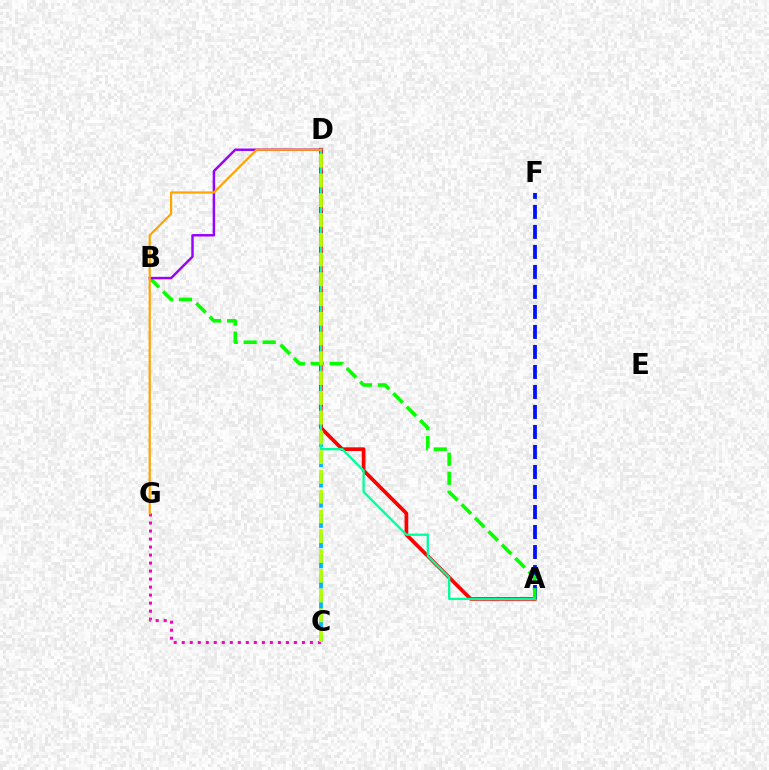{('C', 'D'): [{'color': '#00b5ff', 'line_style': 'dashed', 'thickness': 2.75}, {'color': '#b3ff00', 'line_style': 'dashed', 'thickness': 2.69}], ('A', 'D'): [{'color': '#ff0000', 'line_style': 'solid', 'thickness': 2.66}, {'color': '#00ff9d', 'line_style': 'solid', 'thickness': 1.65}], ('A', 'F'): [{'color': '#0010ff', 'line_style': 'dashed', 'thickness': 2.72}], ('A', 'B'): [{'color': '#08ff00', 'line_style': 'dashed', 'thickness': 2.58}], ('B', 'D'): [{'color': '#9b00ff', 'line_style': 'solid', 'thickness': 1.76}], ('C', 'G'): [{'color': '#ff00bd', 'line_style': 'dotted', 'thickness': 2.18}], ('D', 'G'): [{'color': '#ffa500', 'line_style': 'solid', 'thickness': 1.6}]}